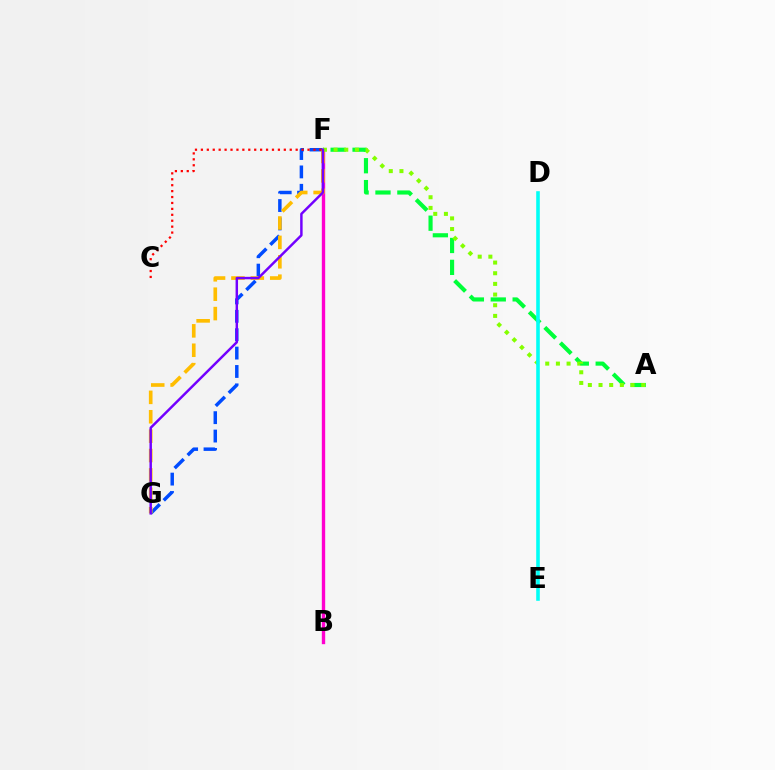{('A', 'F'): [{'color': '#00ff39', 'line_style': 'dashed', 'thickness': 2.97}, {'color': '#84ff00', 'line_style': 'dotted', 'thickness': 2.9}], ('F', 'G'): [{'color': '#004bff', 'line_style': 'dashed', 'thickness': 2.5}, {'color': '#ffbd00', 'line_style': 'dashed', 'thickness': 2.64}, {'color': '#7200ff', 'line_style': 'solid', 'thickness': 1.77}], ('B', 'F'): [{'color': '#ff00cf', 'line_style': 'solid', 'thickness': 2.42}], ('C', 'F'): [{'color': '#ff0000', 'line_style': 'dotted', 'thickness': 1.61}], ('D', 'E'): [{'color': '#00fff6', 'line_style': 'solid', 'thickness': 2.58}]}